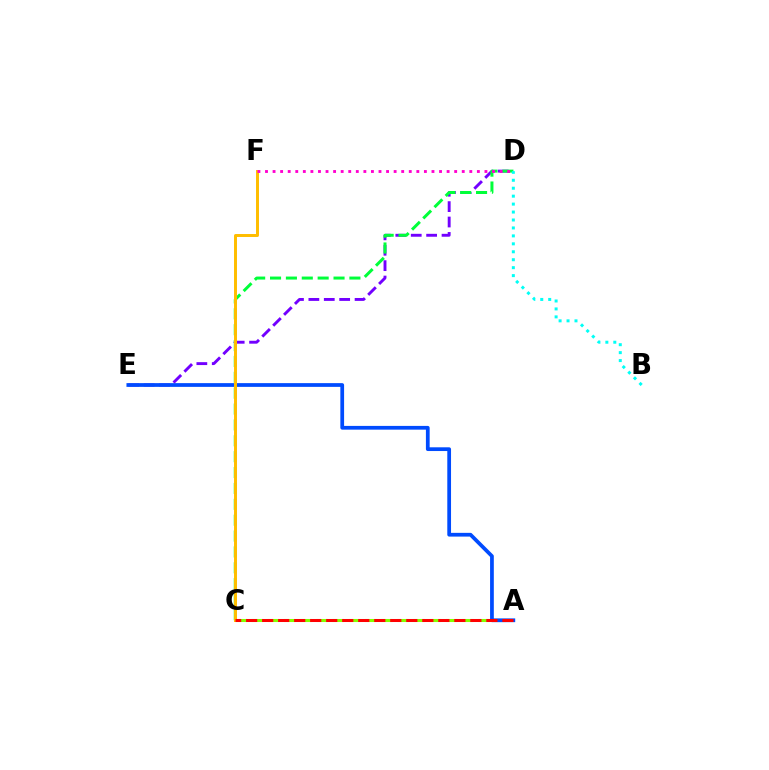{('A', 'C'): [{'color': '#84ff00', 'line_style': 'dashed', 'thickness': 2.2}, {'color': '#ff0000', 'line_style': 'dashed', 'thickness': 2.18}], ('D', 'E'): [{'color': '#7200ff', 'line_style': 'dashed', 'thickness': 2.09}], ('C', 'D'): [{'color': '#00ff39', 'line_style': 'dashed', 'thickness': 2.16}], ('A', 'E'): [{'color': '#004bff', 'line_style': 'solid', 'thickness': 2.69}], ('B', 'D'): [{'color': '#00fff6', 'line_style': 'dotted', 'thickness': 2.16}], ('C', 'F'): [{'color': '#ffbd00', 'line_style': 'solid', 'thickness': 2.14}], ('D', 'F'): [{'color': '#ff00cf', 'line_style': 'dotted', 'thickness': 2.06}]}